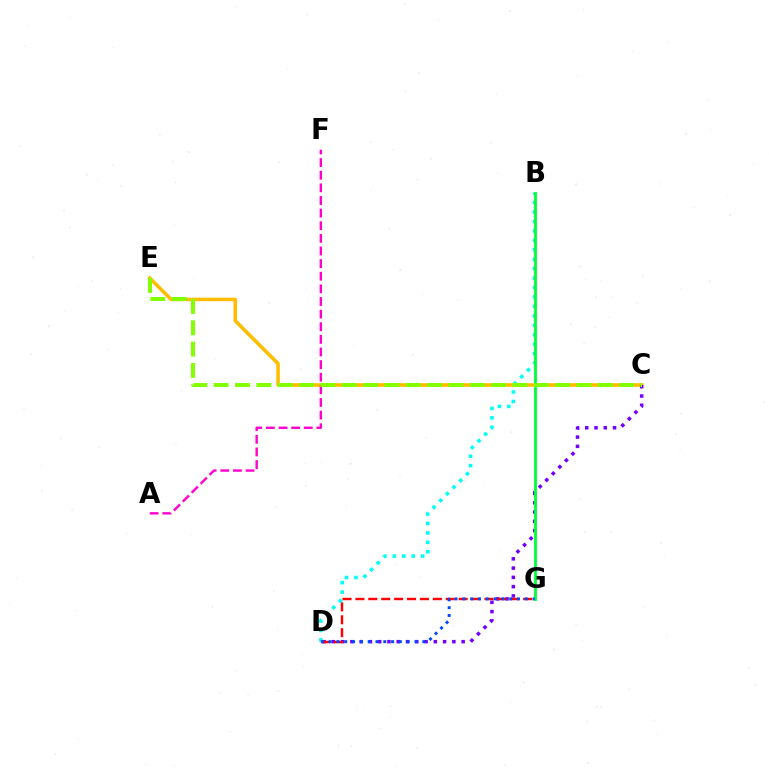{('C', 'E'): [{'color': '#ffbd00', 'line_style': 'solid', 'thickness': 2.55}, {'color': '#84ff00', 'line_style': 'dashed', 'thickness': 2.9}], ('B', 'D'): [{'color': '#00fff6', 'line_style': 'dotted', 'thickness': 2.57}], ('C', 'D'): [{'color': '#7200ff', 'line_style': 'dotted', 'thickness': 2.52}], ('A', 'F'): [{'color': '#ff00cf', 'line_style': 'dashed', 'thickness': 1.72}], ('B', 'G'): [{'color': '#00ff39', 'line_style': 'solid', 'thickness': 2.05}], ('D', 'G'): [{'color': '#ff0000', 'line_style': 'dashed', 'thickness': 1.75}, {'color': '#004bff', 'line_style': 'dotted', 'thickness': 2.12}]}